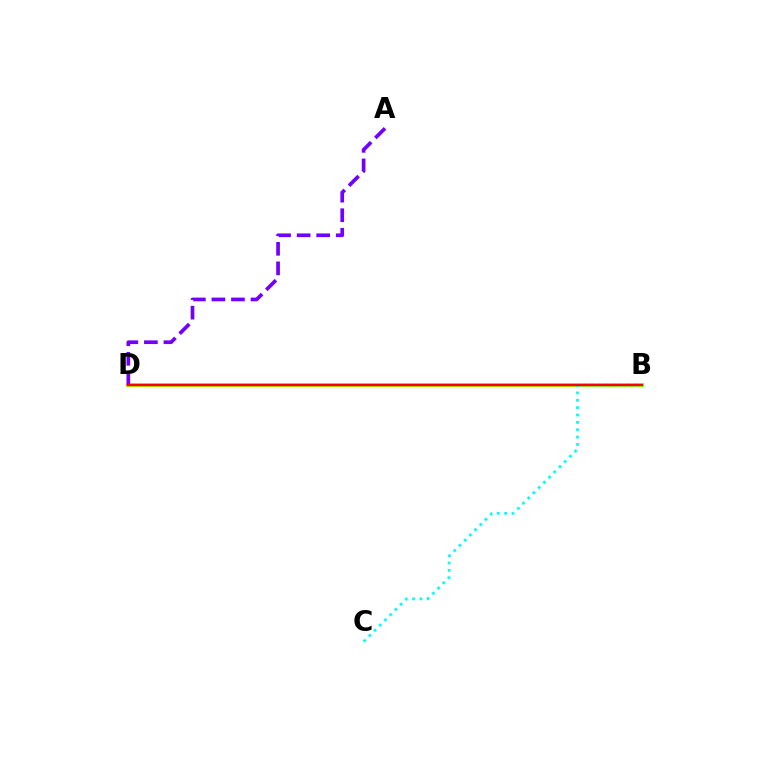{('B', 'D'): [{'color': '#84ff00', 'line_style': 'solid', 'thickness': 2.78}, {'color': '#ff0000', 'line_style': 'solid', 'thickness': 1.64}], ('B', 'C'): [{'color': '#00fff6', 'line_style': 'dotted', 'thickness': 2.0}], ('A', 'D'): [{'color': '#7200ff', 'line_style': 'dashed', 'thickness': 2.66}]}